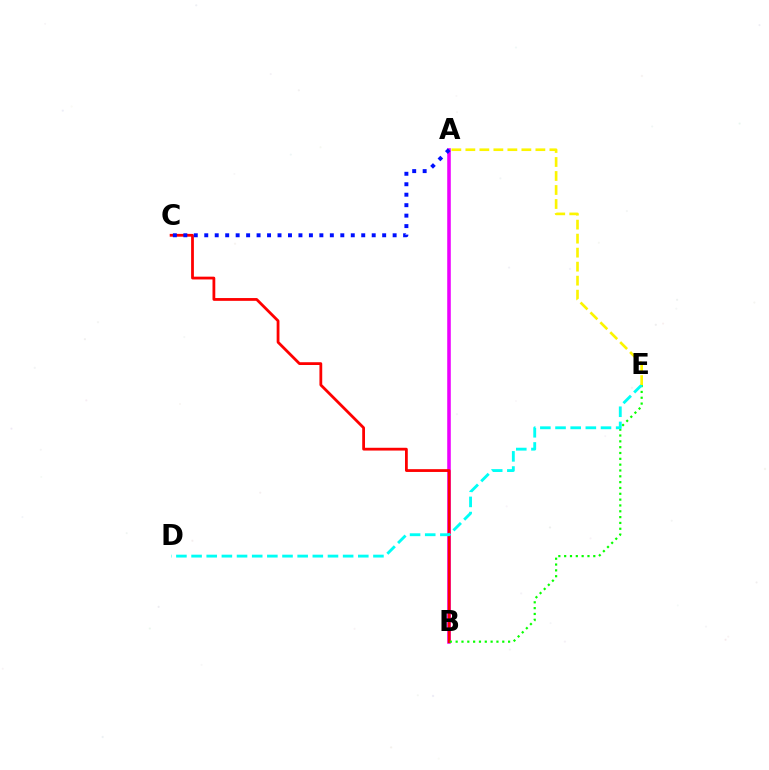{('A', 'B'): [{'color': '#ee00ff', 'line_style': 'solid', 'thickness': 2.57}], ('B', 'C'): [{'color': '#ff0000', 'line_style': 'solid', 'thickness': 2.01}], ('A', 'C'): [{'color': '#0010ff', 'line_style': 'dotted', 'thickness': 2.84}], ('B', 'E'): [{'color': '#08ff00', 'line_style': 'dotted', 'thickness': 1.58}], ('D', 'E'): [{'color': '#00fff6', 'line_style': 'dashed', 'thickness': 2.06}], ('A', 'E'): [{'color': '#fcf500', 'line_style': 'dashed', 'thickness': 1.9}]}